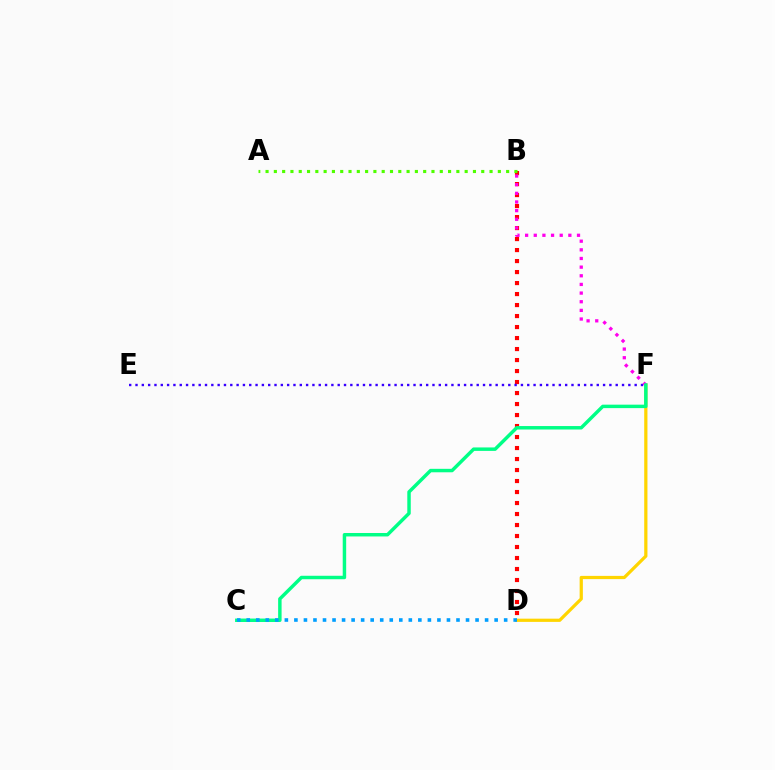{('D', 'F'): [{'color': '#ffd500', 'line_style': 'solid', 'thickness': 2.33}], ('B', 'D'): [{'color': '#ff0000', 'line_style': 'dotted', 'thickness': 2.99}], ('E', 'F'): [{'color': '#3700ff', 'line_style': 'dotted', 'thickness': 1.72}], ('B', 'F'): [{'color': '#ff00ed', 'line_style': 'dotted', 'thickness': 2.35}], ('C', 'F'): [{'color': '#00ff86', 'line_style': 'solid', 'thickness': 2.49}], ('A', 'B'): [{'color': '#4fff00', 'line_style': 'dotted', 'thickness': 2.25}], ('C', 'D'): [{'color': '#009eff', 'line_style': 'dotted', 'thickness': 2.59}]}